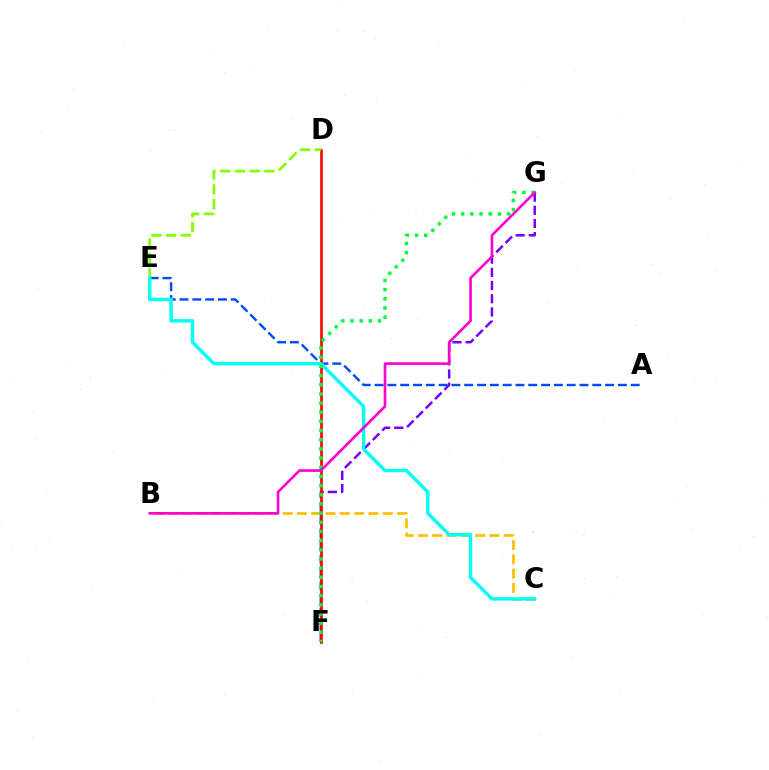{('B', 'C'): [{'color': '#ffbd00', 'line_style': 'dashed', 'thickness': 1.94}], ('F', 'G'): [{'color': '#7200ff', 'line_style': 'dashed', 'thickness': 1.79}, {'color': '#00ff39', 'line_style': 'dotted', 'thickness': 2.49}], ('A', 'E'): [{'color': '#004bff', 'line_style': 'dashed', 'thickness': 1.74}], ('D', 'F'): [{'color': '#ff0000', 'line_style': 'solid', 'thickness': 1.9}], ('D', 'E'): [{'color': '#84ff00', 'line_style': 'dashed', 'thickness': 2.01}], ('C', 'E'): [{'color': '#00fff6', 'line_style': 'solid', 'thickness': 2.44}], ('B', 'G'): [{'color': '#ff00cf', 'line_style': 'solid', 'thickness': 1.89}]}